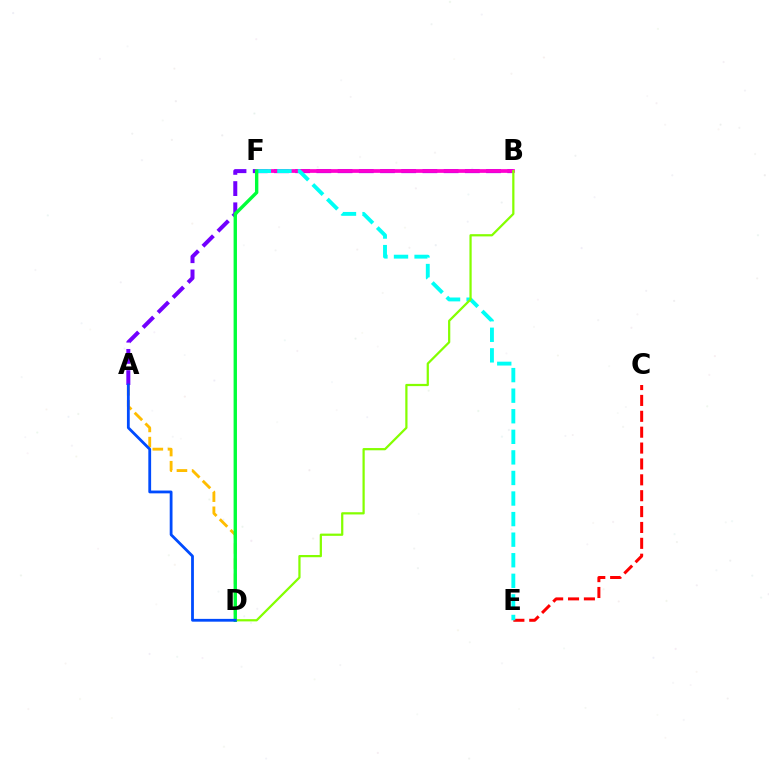{('A', 'B'): [{'color': '#7200ff', 'line_style': 'dashed', 'thickness': 2.88}], ('A', 'D'): [{'color': '#ffbd00', 'line_style': 'dashed', 'thickness': 2.06}, {'color': '#004bff', 'line_style': 'solid', 'thickness': 2.01}], ('B', 'F'): [{'color': '#ff00cf', 'line_style': 'solid', 'thickness': 2.68}], ('C', 'E'): [{'color': '#ff0000', 'line_style': 'dashed', 'thickness': 2.16}], ('E', 'F'): [{'color': '#00fff6', 'line_style': 'dashed', 'thickness': 2.79}], ('B', 'D'): [{'color': '#84ff00', 'line_style': 'solid', 'thickness': 1.61}], ('D', 'F'): [{'color': '#00ff39', 'line_style': 'solid', 'thickness': 2.43}]}